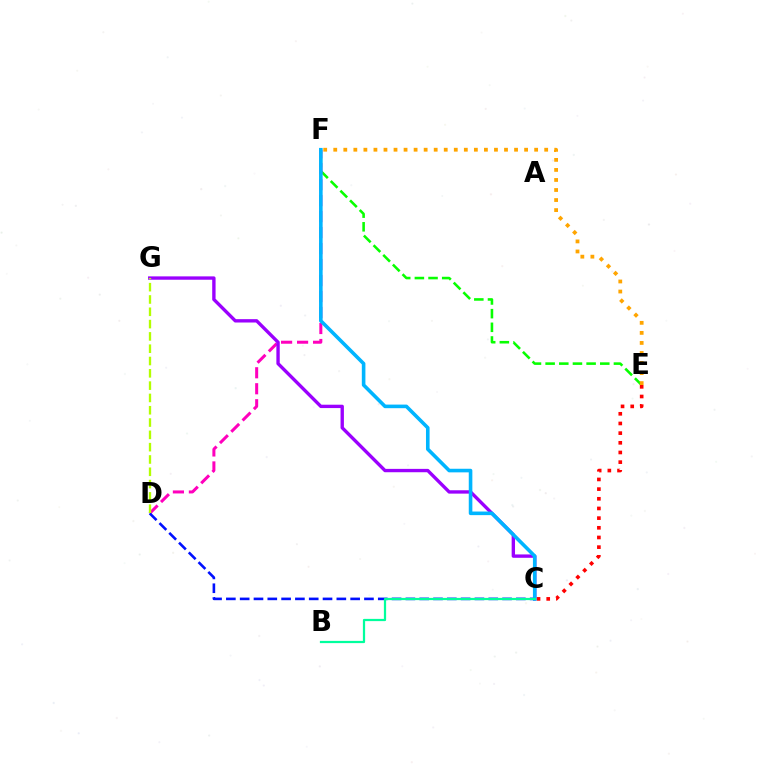{('E', 'F'): [{'color': '#08ff00', 'line_style': 'dashed', 'thickness': 1.86}, {'color': '#ffa500', 'line_style': 'dotted', 'thickness': 2.73}], ('D', 'F'): [{'color': '#ff00bd', 'line_style': 'dashed', 'thickness': 2.17}], ('C', 'G'): [{'color': '#9b00ff', 'line_style': 'solid', 'thickness': 2.42}], ('C', 'D'): [{'color': '#0010ff', 'line_style': 'dashed', 'thickness': 1.88}], ('C', 'E'): [{'color': '#ff0000', 'line_style': 'dotted', 'thickness': 2.63}], ('C', 'F'): [{'color': '#00b5ff', 'line_style': 'solid', 'thickness': 2.59}], ('D', 'G'): [{'color': '#b3ff00', 'line_style': 'dashed', 'thickness': 1.67}], ('B', 'C'): [{'color': '#00ff9d', 'line_style': 'solid', 'thickness': 1.61}]}